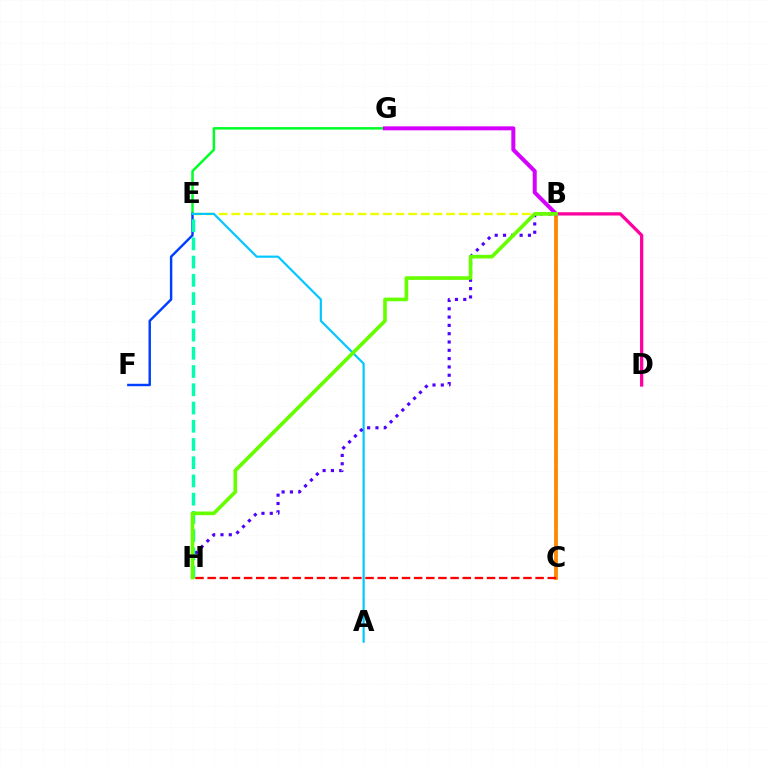{('E', 'G'): [{'color': '#00ff27', 'line_style': 'solid', 'thickness': 1.79}], ('E', 'F'): [{'color': '#003fff', 'line_style': 'solid', 'thickness': 1.76}], ('B', 'C'): [{'color': '#ff8800', 'line_style': 'solid', 'thickness': 2.76}], ('B', 'E'): [{'color': '#eeff00', 'line_style': 'dashed', 'thickness': 1.72}], ('A', 'E'): [{'color': '#00c7ff', 'line_style': 'solid', 'thickness': 1.57}], ('B', 'H'): [{'color': '#4f00ff', 'line_style': 'dotted', 'thickness': 2.26}, {'color': '#66ff00', 'line_style': 'solid', 'thickness': 2.63}], ('B', 'D'): [{'color': '#ff00a0', 'line_style': 'solid', 'thickness': 2.36}], ('E', 'H'): [{'color': '#00ffaf', 'line_style': 'dashed', 'thickness': 2.48}], ('B', 'G'): [{'color': '#d600ff', 'line_style': 'solid', 'thickness': 2.89}], ('C', 'H'): [{'color': '#ff0000', 'line_style': 'dashed', 'thickness': 1.65}]}